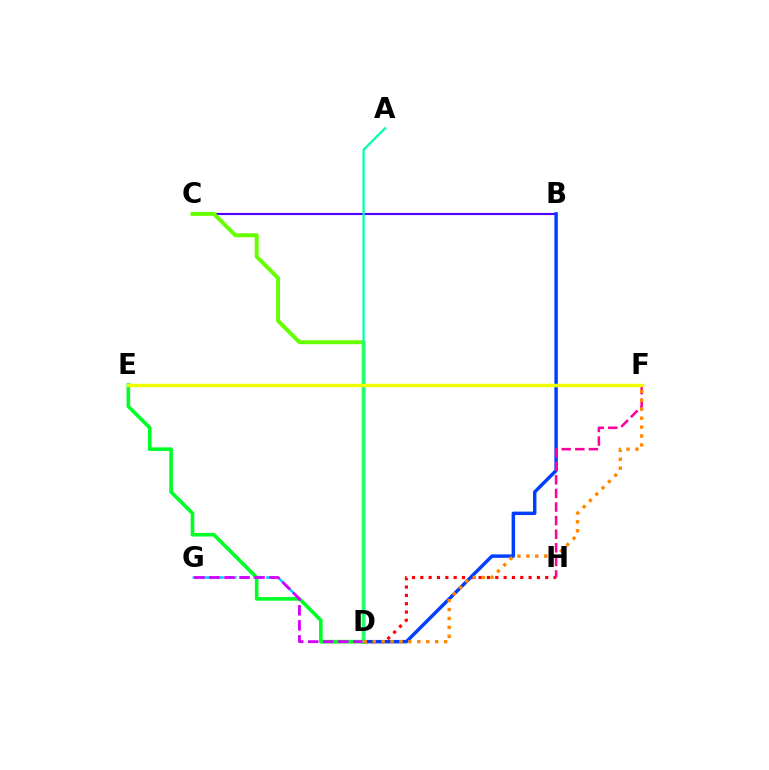{('D', 'H'): [{'color': '#ff0000', 'line_style': 'dotted', 'thickness': 2.26}], ('D', 'G'): [{'color': '#00c7ff', 'line_style': 'dashed', 'thickness': 1.74}, {'color': '#d600ff', 'line_style': 'dashed', 'thickness': 2.04}], ('B', 'C'): [{'color': '#4f00ff', 'line_style': 'solid', 'thickness': 1.55}], ('D', 'E'): [{'color': '#00ff27', 'line_style': 'solid', 'thickness': 2.61}], ('B', 'D'): [{'color': '#003fff', 'line_style': 'solid', 'thickness': 2.49}], ('C', 'D'): [{'color': '#66ff00', 'line_style': 'solid', 'thickness': 2.85}], ('F', 'H'): [{'color': '#ff00a0', 'line_style': 'dashed', 'thickness': 1.85}], ('A', 'D'): [{'color': '#00ffaf', 'line_style': 'solid', 'thickness': 1.64}], ('E', 'F'): [{'color': '#eeff00', 'line_style': 'solid', 'thickness': 2.47}], ('D', 'F'): [{'color': '#ff8800', 'line_style': 'dotted', 'thickness': 2.42}]}